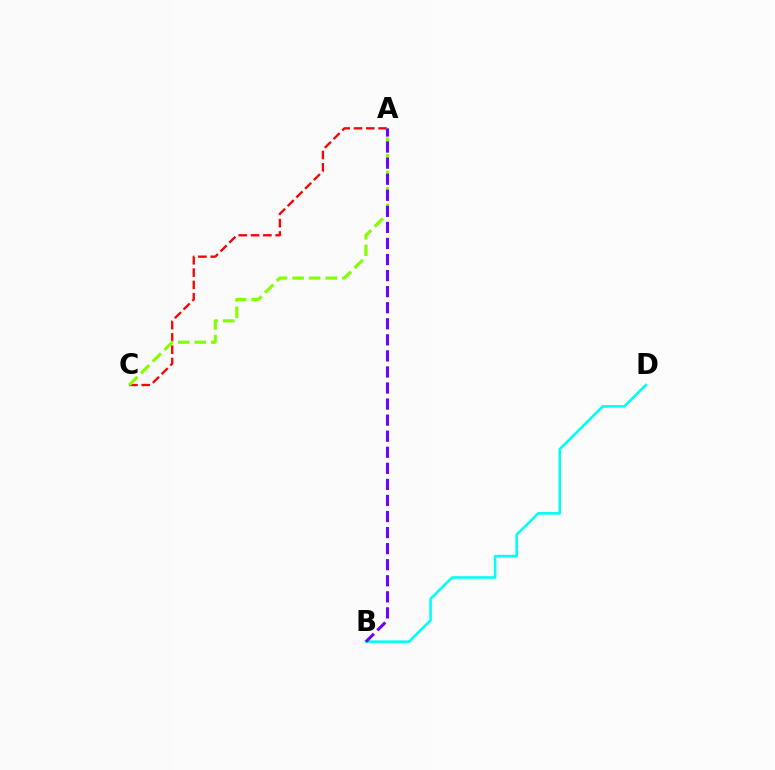{('B', 'D'): [{'color': '#00fff6', 'line_style': 'solid', 'thickness': 1.87}], ('A', 'C'): [{'color': '#ff0000', 'line_style': 'dashed', 'thickness': 1.67}, {'color': '#84ff00', 'line_style': 'dashed', 'thickness': 2.25}], ('A', 'B'): [{'color': '#7200ff', 'line_style': 'dashed', 'thickness': 2.18}]}